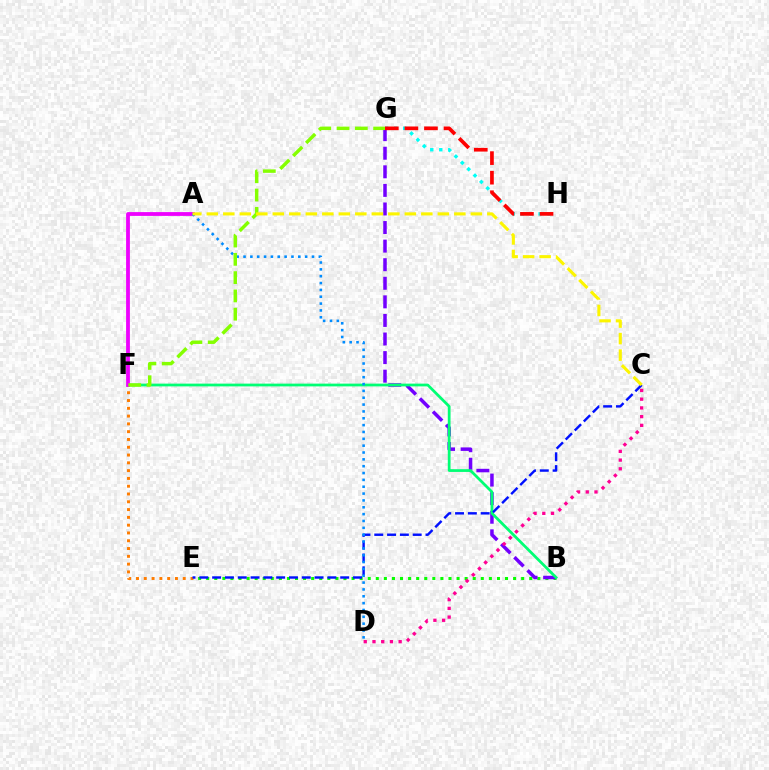{('G', 'H'): [{'color': '#00fff6', 'line_style': 'dotted', 'thickness': 2.44}, {'color': '#ff0000', 'line_style': 'dashed', 'thickness': 2.66}], ('B', 'E'): [{'color': '#08ff00', 'line_style': 'dotted', 'thickness': 2.19}], ('B', 'G'): [{'color': '#7200ff', 'line_style': 'dashed', 'thickness': 2.52}], ('B', 'F'): [{'color': '#00ff74', 'line_style': 'solid', 'thickness': 1.98}], ('E', 'F'): [{'color': '#ff7c00', 'line_style': 'dotted', 'thickness': 2.12}], ('A', 'F'): [{'color': '#ee00ff', 'line_style': 'solid', 'thickness': 2.73}], ('C', 'E'): [{'color': '#0010ff', 'line_style': 'dashed', 'thickness': 1.74}], ('A', 'D'): [{'color': '#008cff', 'line_style': 'dotted', 'thickness': 1.86}], ('F', 'G'): [{'color': '#84ff00', 'line_style': 'dashed', 'thickness': 2.48}], ('A', 'C'): [{'color': '#fcf500', 'line_style': 'dashed', 'thickness': 2.24}], ('C', 'D'): [{'color': '#ff0094', 'line_style': 'dotted', 'thickness': 2.37}]}